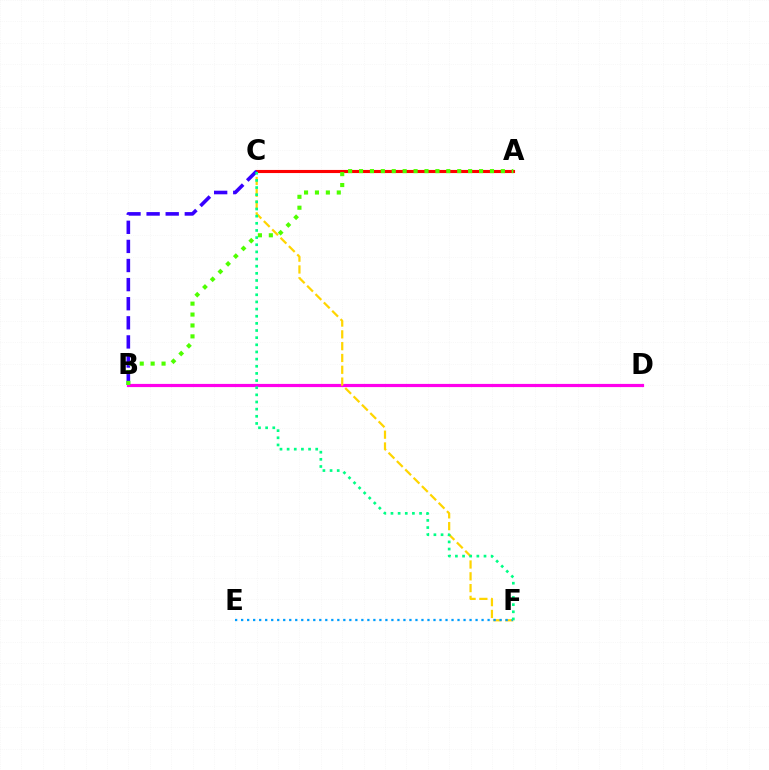{('B', 'D'): [{'color': '#ff00ed', 'line_style': 'solid', 'thickness': 2.29}], ('C', 'F'): [{'color': '#ffd500', 'line_style': 'dashed', 'thickness': 1.6}, {'color': '#00ff86', 'line_style': 'dotted', 'thickness': 1.94}], ('E', 'F'): [{'color': '#009eff', 'line_style': 'dotted', 'thickness': 1.63}], ('A', 'C'): [{'color': '#ff0000', 'line_style': 'solid', 'thickness': 2.24}], ('B', 'C'): [{'color': '#3700ff', 'line_style': 'dashed', 'thickness': 2.59}], ('A', 'B'): [{'color': '#4fff00', 'line_style': 'dotted', 'thickness': 2.96}]}